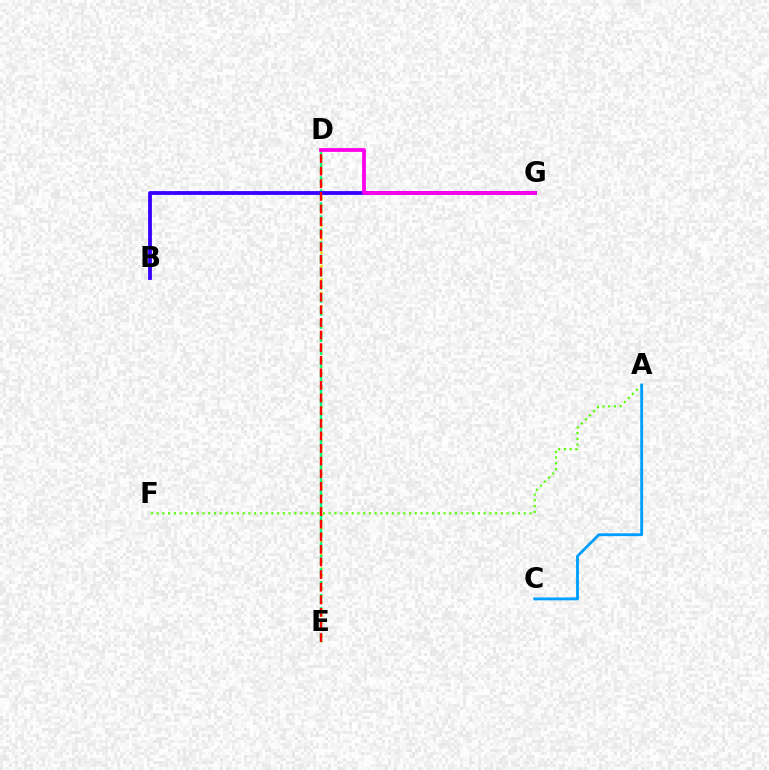{('A', 'F'): [{'color': '#4fff00', 'line_style': 'dotted', 'thickness': 1.56}], ('D', 'E'): [{'color': '#ffd500', 'line_style': 'dotted', 'thickness': 1.83}, {'color': '#00ff86', 'line_style': 'dashed', 'thickness': 1.77}, {'color': '#ff0000', 'line_style': 'dashed', 'thickness': 1.71}], ('B', 'G'): [{'color': '#3700ff', 'line_style': 'solid', 'thickness': 2.75}], ('D', 'G'): [{'color': '#ff00ed', 'line_style': 'solid', 'thickness': 2.72}], ('A', 'C'): [{'color': '#009eff', 'line_style': 'solid', 'thickness': 2.05}]}